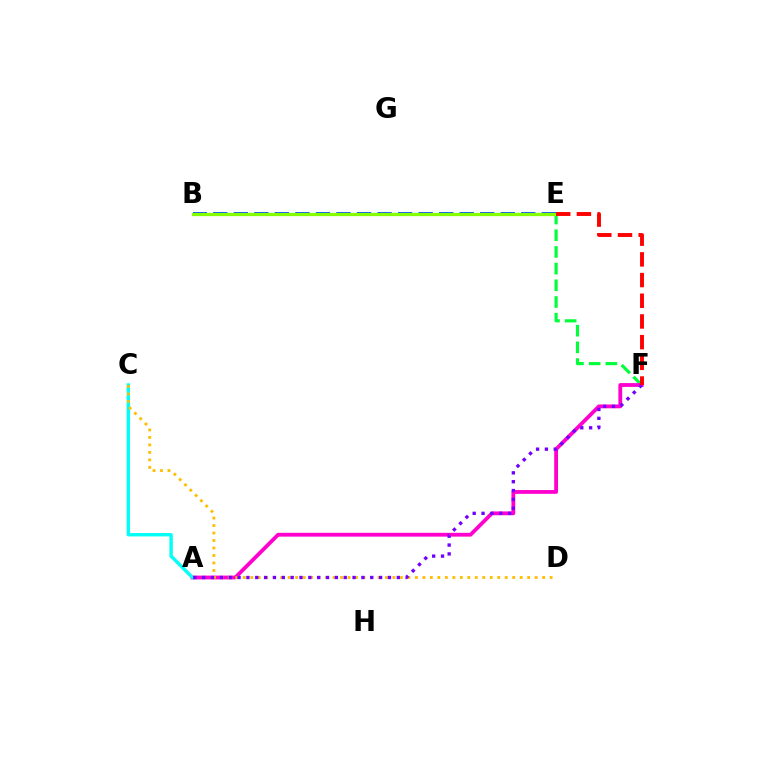{('B', 'E'): [{'color': '#004bff', 'line_style': 'dashed', 'thickness': 2.79}, {'color': '#84ff00', 'line_style': 'solid', 'thickness': 2.35}], ('E', 'F'): [{'color': '#00ff39', 'line_style': 'dashed', 'thickness': 2.27}, {'color': '#ff0000', 'line_style': 'dashed', 'thickness': 2.81}], ('A', 'F'): [{'color': '#ff00cf', 'line_style': 'solid', 'thickness': 2.74}, {'color': '#7200ff', 'line_style': 'dotted', 'thickness': 2.4}], ('A', 'C'): [{'color': '#00fff6', 'line_style': 'solid', 'thickness': 2.42}], ('C', 'D'): [{'color': '#ffbd00', 'line_style': 'dotted', 'thickness': 2.03}]}